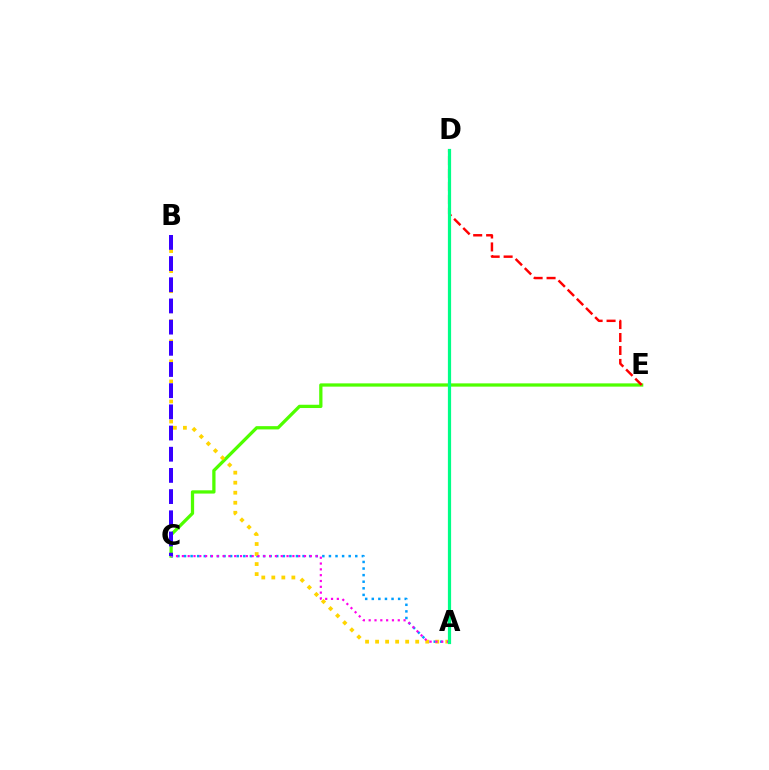{('C', 'E'): [{'color': '#4fff00', 'line_style': 'solid', 'thickness': 2.35}], ('A', 'C'): [{'color': '#009eff', 'line_style': 'dotted', 'thickness': 1.79}, {'color': '#ff00ed', 'line_style': 'dotted', 'thickness': 1.58}], ('A', 'B'): [{'color': '#ffd500', 'line_style': 'dotted', 'thickness': 2.72}], ('D', 'E'): [{'color': '#ff0000', 'line_style': 'dashed', 'thickness': 1.76}], ('B', 'C'): [{'color': '#3700ff', 'line_style': 'dashed', 'thickness': 2.88}], ('A', 'D'): [{'color': '#00ff86', 'line_style': 'solid', 'thickness': 2.31}]}